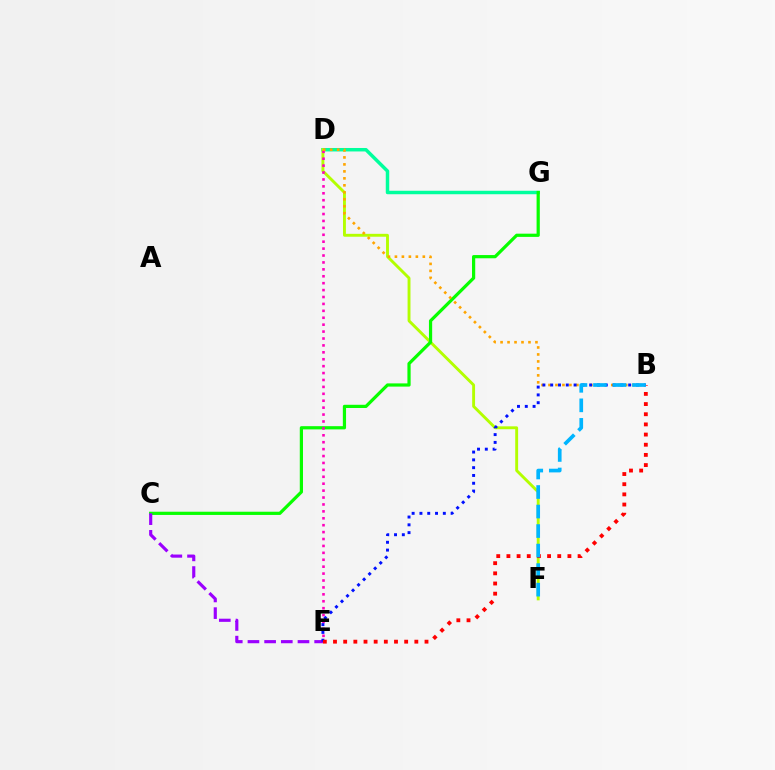{('D', 'G'): [{'color': '#00ff9d', 'line_style': 'solid', 'thickness': 2.5}], ('D', 'F'): [{'color': '#b3ff00', 'line_style': 'solid', 'thickness': 2.08}], ('C', 'G'): [{'color': '#08ff00', 'line_style': 'solid', 'thickness': 2.31}], ('D', 'E'): [{'color': '#ff00bd', 'line_style': 'dotted', 'thickness': 1.88}], ('B', 'D'): [{'color': '#ffa500', 'line_style': 'dotted', 'thickness': 1.9}], ('C', 'E'): [{'color': '#9b00ff', 'line_style': 'dashed', 'thickness': 2.27}], ('B', 'E'): [{'color': '#0010ff', 'line_style': 'dotted', 'thickness': 2.12}, {'color': '#ff0000', 'line_style': 'dotted', 'thickness': 2.76}], ('B', 'F'): [{'color': '#00b5ff', 'line_style': 'dashed', 'thickness': 2.65}]}